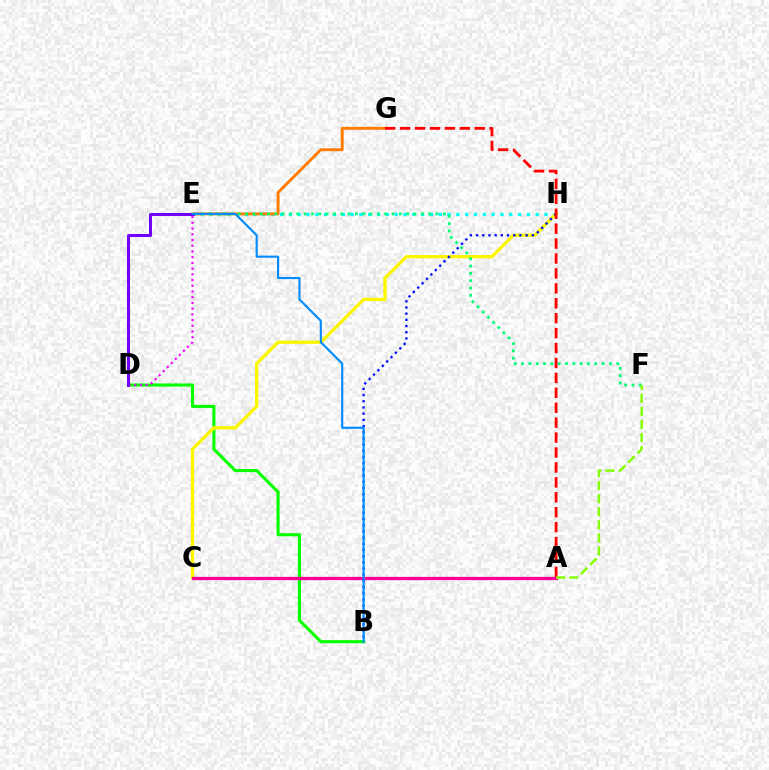{('E', 'H'): [{'color': '#00fff6', 'line_style': 'dotted', 'thickness': 2.4}], ('B', 'D'): [{'color': '#08ff00', 'line_style': 'solid', 'thickness': 2.23}], ('C', 'H'): [{'color': '#fcf500', 'line_style': 'solid', 'thickness': 2.38}], ('E', 'G'): [{'color': '#ff7c00', 'line_style': 'solid', 'thickness': 2.11}], ('B', 'H'): [{'color': '#0010ff', 'line_style': 'dotted', 'thickness': 1.68}], ('D', 'E'): [{'color': '#ee00ff', 'line_style': 'dotted', 'thickness': 1.55}, {'color': '#7200ff', 'line_style': 'solid', 'thickness': 2.17}], ('A', 'G'): [{'color': '#ff0000', 'line_style': 'dashed', 'thickness': 2.03}], ('E', 'F'): [{'color': '#00ff74', 'line_style': 'dotted', 'thickness': 1.99}], ('A', 'C'): [{'color': '#ff0094', 'line_style': 'solid', 'thickness': 2.36}], ('A', 'F'): [{'color': '#84ff00', 'line_style': 'dashed', 'thickness': 1.77}], ('B', 'E'): [{'color': '#008cff', 'line_style': 'solid', 'thickness': 1.54}]}